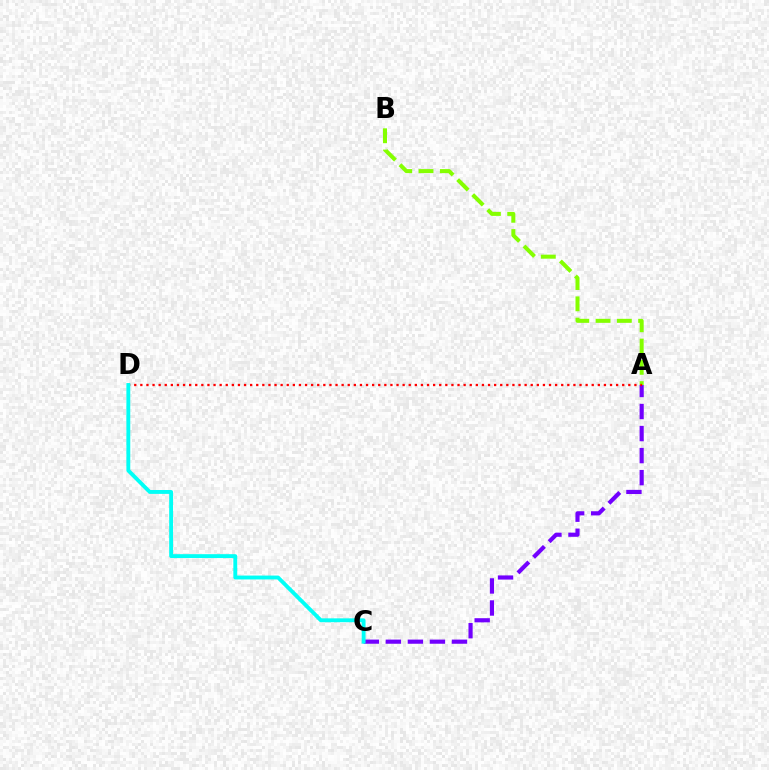{('A', 'C'): [{'color': '#7200ff', 'line_style': 'dashed', 'thickness': 2.99}], ('A', 'B'): [{'color': '#84ff00', 'line_style': 'dashed', 'thickness': 2.89}], ('A', 'D'): [{'color': '#ff0000', 'line_style': 'dotted', 'thickness': 1.66}], ('C', 'D'): [{'color': '#00fff6', 'line_style': 'solid', 'thickness': 2.78}]}